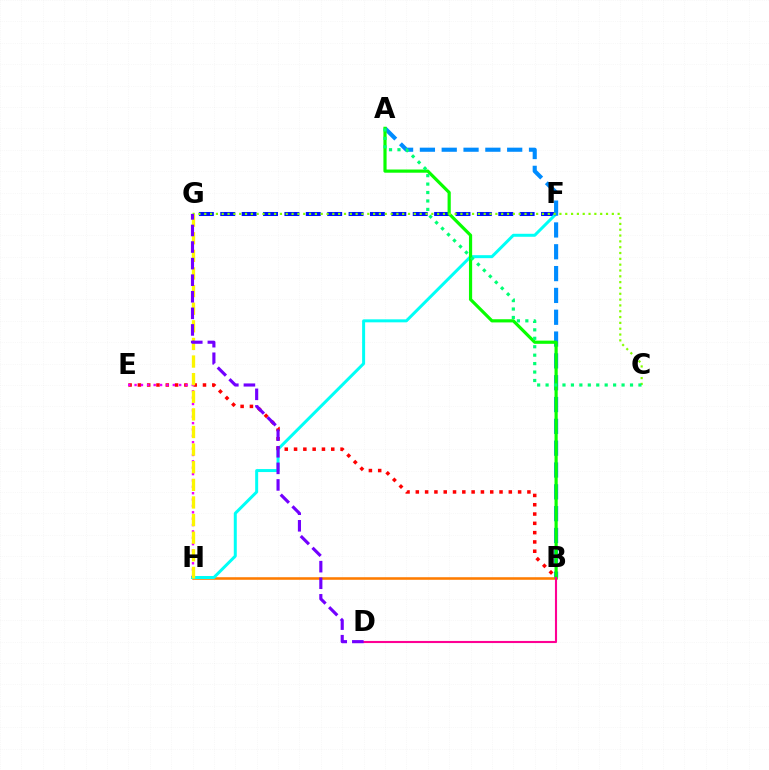{('F', 'G'): [{'color': '#0010ff', 'line_style': 'dashed', 'thickness': 2.91}], ('B', 'H'): [{'color': '#ff7c00', 'line_style': 'solid', 'thickness': 1.85}], ('F', 'H'): [{'color': '#00fff6', 'line_style': 'solid', 'thickness': 2.16}], ('B', 'E'): [{'color': '#ff0000', 'line_style': 'dotted', 'thickness': 2.53}], ('A', 'B'): [{'color': '#008cff', 'line_style': 'dashed', 'thickness': 2.96}, {'color': '#08ff00', 'line_style': 'solid', 'thickness': 2.3}], ('E', 'H'): [{'color': '#ee00ff', 'line_style': 'dotted', 'thickness': 1.73}], ('C', 'G'): [{'color': '#84ff00', 'line_style': 'dotted', 'thickness': 1.58}], ('G', 'H'): [{'color': '#fcf500', 'line_style': 'dashed', 'thickness': 2.39}], ('B', 'D'): [{'color': '#ff0094', 'line_style': 'solid', 'thickness': 1.52}], ('A', 'C'): [{'color': '#00ff74', 'line_style': 'dotted', 'thickness': 2.29}], ('D', 'G'): [{'color': '#7200ff', 'line_style': 'dashed', 'thickness': 2.25}]}